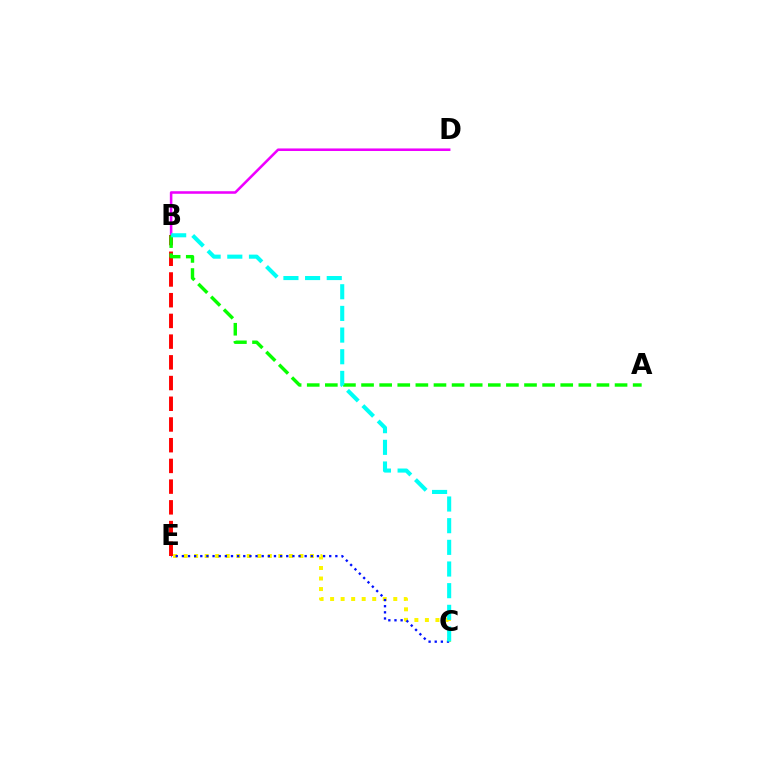{('C', 'E'): [{'color': '#fcf500', 'line_style': 'dotted', 'thickness': 2.86}, {'color': '#0010ff', 'line_style': 'dotted', 'thickness': 1.67}], ('B', 'D'): [{'color': '#ee00ff', 'line_style': 'solid', 'thickness': 1.84}], ('B', 'E'): [{'color': '#ff0000', 'line_style': 'dashed', 'thickness': 2.81}], ('A', 'B'): [{'color': '#08ff00', 'line_style': 'dashed', 'thickness': 2.46}], ('B', 'C'): [{'color': '#00fff6', 'line_style': 'dashed', 'thickness': 2.94}]}